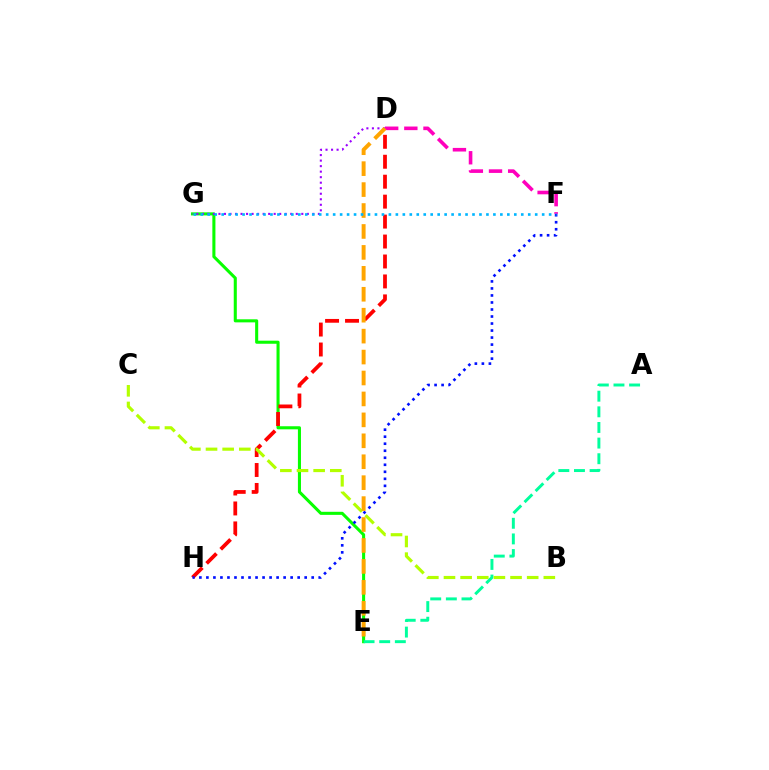{('E', 'G'): [{'color': '#08ff00', 'line_style': 'solid', 'thickness': 2.21}], ('A', 'E'): [{'color': '#00ff9d', 'line_style': 'dashed', 'thickness': 2.12}], ('D', 'H'): [{'color': '#ff0000', 'line_style': 'dashed', 'thickness': 2.71}], ('B', 'C'): [{'color': '#b3ff00', 'line_style': 'dashed', 'thickness': 2.26}], ('F', 'H'): [{'color': '#0010ff', 'line_style': 'dotted', 'thickness': 1.91}], ('D', 'G'): [{'color': '#9b00ff', 'line_style': 'dotted', 'thickness': 1.5}], ('D', 'F'): [{'color': '#ff00bd', 'line_style': 'dashed', 'thickness': 2.6}], ('D', 'E'): [{'color': '#ffa500', 'line_style': 'dashed', 'thickness': 2.84}], ('F', 'G'): [{'color': '#00b5ff', 'line_style': 'dotted', 'thickness': 1.89}]}